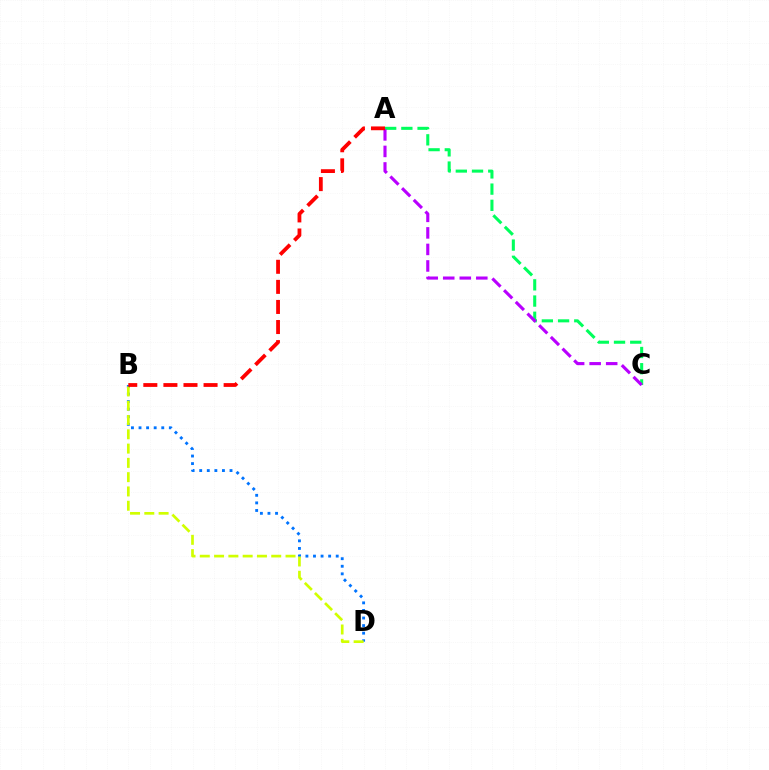{('A', 'C'): [{'color': '#00ff5c', 'line_style': 'dashed', 'thickness': 2.2}, {'color': '#b900ff', 'line_style': 'dashed', 'thickness': 2.25}], ('B', 'D'): [{'color': '#0074ff', 'line_style': 'dotted', 'thickness': 2.06}, {'color': '#d1ff00', 'line_style': 'dashed', 'thickness': 1.94}], ('A', 'B'): [{'color': '#ff0000', 'line_style': 'dashed', 'thickness': 2.73}]}